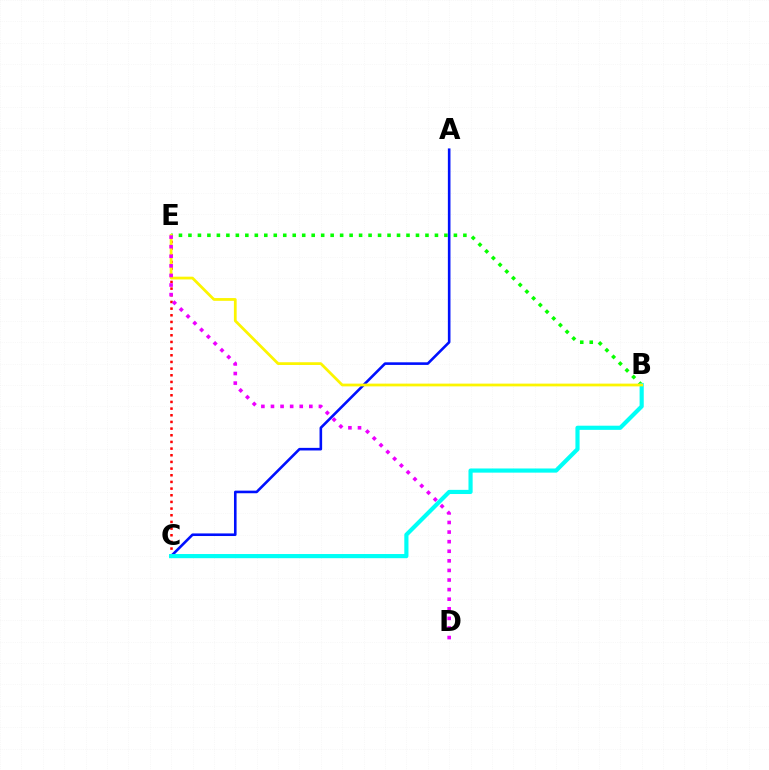{('C', 'E'): [{'color': '#ff0000', 'line_style': 'dotted', 'thickness': 1.81}], ('A', 'C'): [{'color': '#0010ff', 'line_style': 'solid', 'thickness': 1.87}], ('B', 'E'): [{'color': '#08ff00', 'line_style': 'dotted', 'thickness': 2.58}, {'color': '#fcf500', 'line_style': 'solid', 'thickness': 1.98}], ('B', 'C'): [{'color': '#00fff6', 'line_style': 'solid', 'thickness': 2.99}], ('D', 'E'): [{'color': '#ee00ff', 'line_style': 'dotted', 'thickness': 2.61}]}